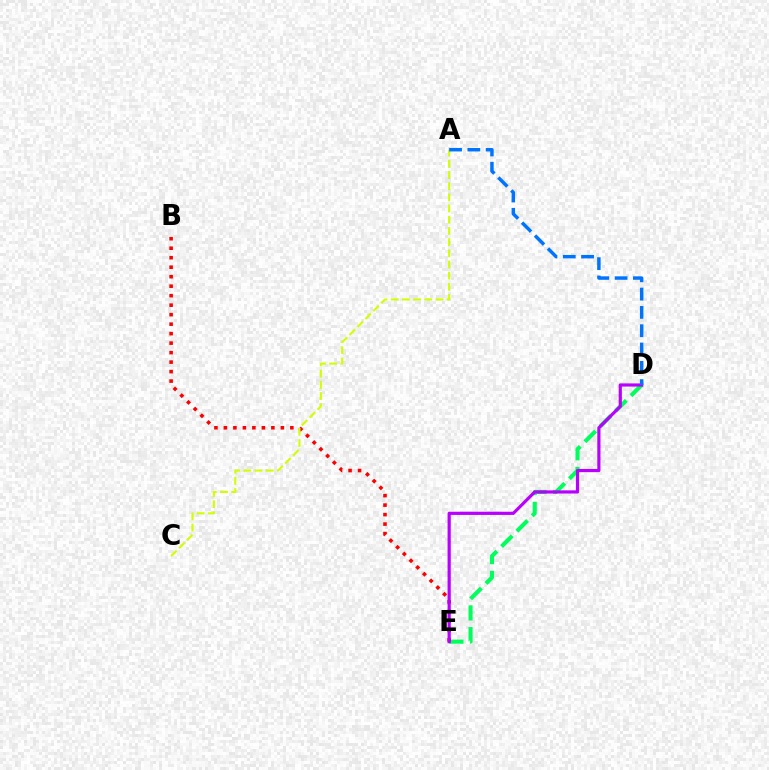{('D', 'E'): [{'color': '#00ff5c', 'line_style': 'dashed', 'thickness': 2.95}, {'color': '#b900ff', 'line_style': 'solid', 'thickness': 2.29}], ('B', 'E'): [{'color': '#ff0000', 'line_style': 'dotted', 'thickness': 2.58}], ('A', 'C'): [{'color': '#d1ff00', 'line_style': 'dashed', 'thickness': 1.52}], ('A', 'D'): [{'color': '#0074ff', 'line_style': 'dashed', 'thickness': 2.49}]}